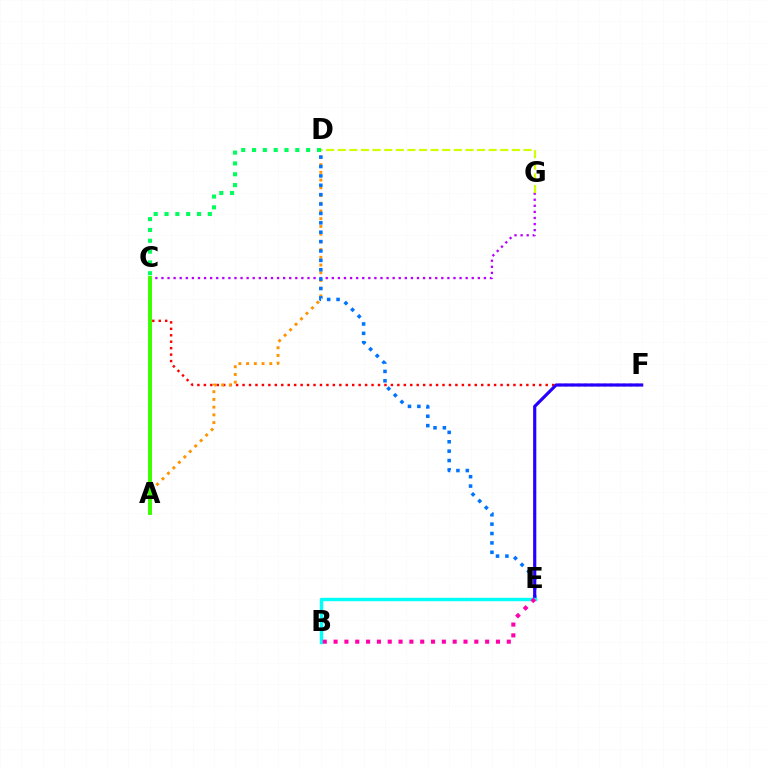{('C', 'G'): [{'color': '#b900ff', 'line_style': 'dotted', 'thickness': 1.65}], ('C', 'F'): [{'color': '#ff0000', 'line_style': 'dotted', 'thickness': 1.75}], ('A', 'D'): [{'color': '#ff9400', 'line_style': 'dotted', 'thickness': 2.1}], ('A', 'C'): [{'color': '#3dff00', 'line_style': 'solid', 'thickness': 2.85}], ('D', 'E'): [{'color': '#0074ff', 'line_style': 'dotted', 'thickness': 2.55}], ('E', 'F'): [{'color': '#2500ff', 'line_style': 'solid', 'thickness': 2.29}], ('B', 'E'): [{'color': '#00fff6', 'line_style': 'solid', 'thickness': 2.46}, {'color': '#ff00ac', 'line_style': 'dotted', 'thickness': 2.94}], ('C', 'D'): [{'color': '#00ff5c', 'line_style': 'dotted', 'thickness': 2.94}], ('D', 'G'): [{'color': '#d1ff00', 'line_style': 'dashed', 'thickness': 1.58}]}